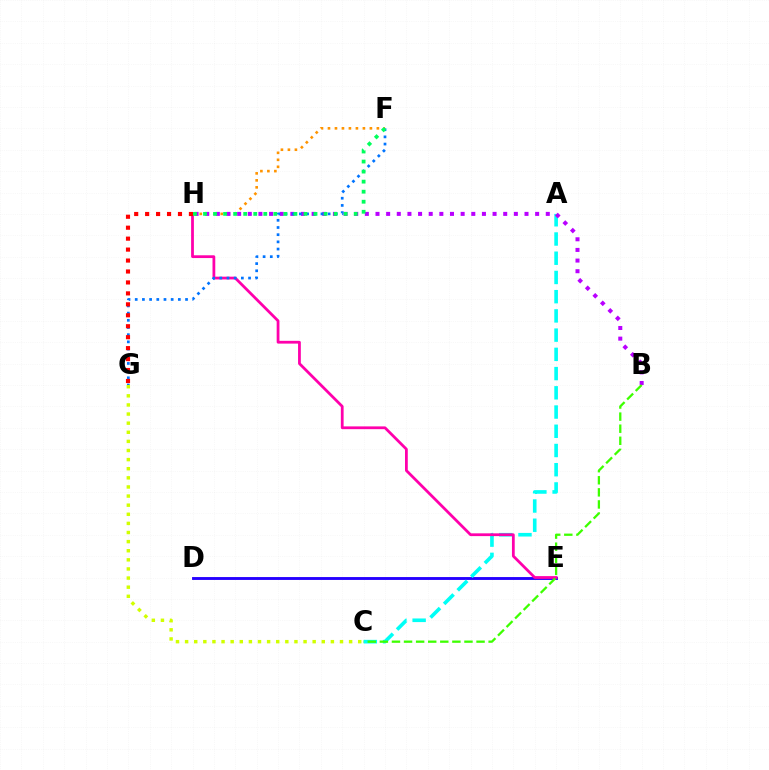{('D', 'E'): [{'color': '#2500ff', 'line_style': 'solid', 'thickness': 2.07}], ('A', 'C'): [{'color': '#00fff6', 'line_style': 'dashed', 'thickness': 2.61}], ('E', 'H'): [{'color': '#ff00ac', 'line_style': 'solid', 'thickness': 2.0}], ('F', 'H'): [{'color': '#ff9400', 'line_style': 'dotted', 'thickness': 1.9}, {'color': '#00ff5c', 'line_style': 'dotted', 'thickness': 2.73}], ('C', 'G'): [{'color': '#d1ff00', 'line_style': 'dotted', 'thickness': 2.48}], ('B', 'H'): [{'color': '#b900ff', 'line_style': 'dotted', 'thickness': 2.89}], ('F', 'G'): [{'color': '#0074ff', 'line_style': 'dotted', 'thickness': 1.95}], ('B', 'C'): [{'color': '#3dff00', 'line_style': 'dashed', 'thickness': 1.64}], ('G', 'H'): [{'color': '#ff0000', 'line_style': 'dotted', 'thickness': 2.97}]}